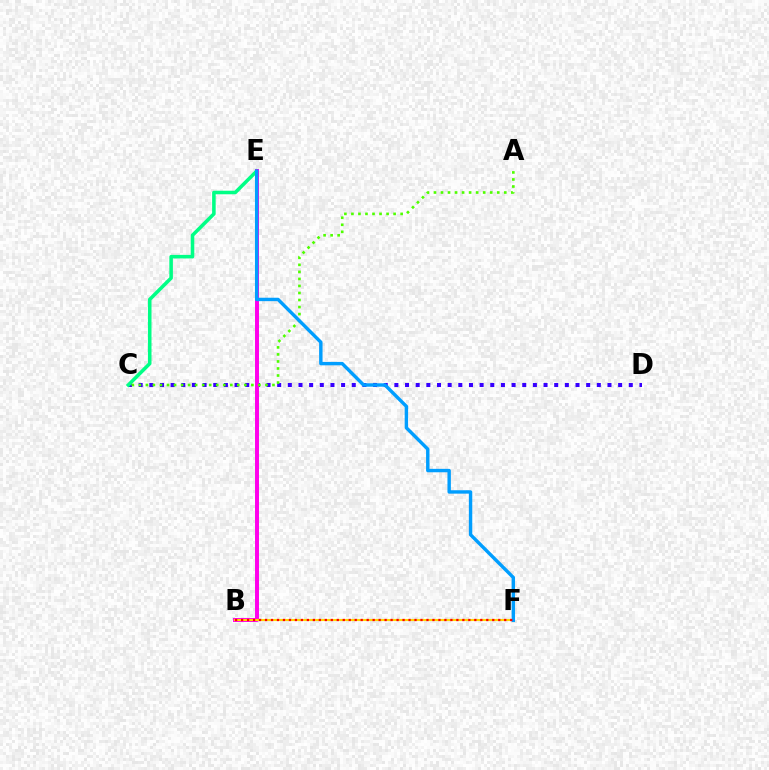{('C', 'D'): [{'color': '#3700ff', 'line_style': 'dotted', 'thickness': 2.89}], ('C', 'E'): [{'color': '#00ff86', 'line_style': 'solid', 'thickness': 2.56}], ('B', 'E'): [{'color': '#ff00ed', 'line_style': 'solid', 'thickness': 2.85}], ('B', 'F'): [{'color': '#ffd500', 'line_style': 'solid', 'thickness': 1.51}, {'color': '#ff0000', 'line_style': 'dotted', 'thickness': 1.62}], ('A', 'C'): [{'color': '#4fff00', 'line_style': 'dotted', 'thickness': 1.91}], ('E', 'F'): [{'color': '#009eff', 'line_style': 'solid', 'thickness': 2.46}]}